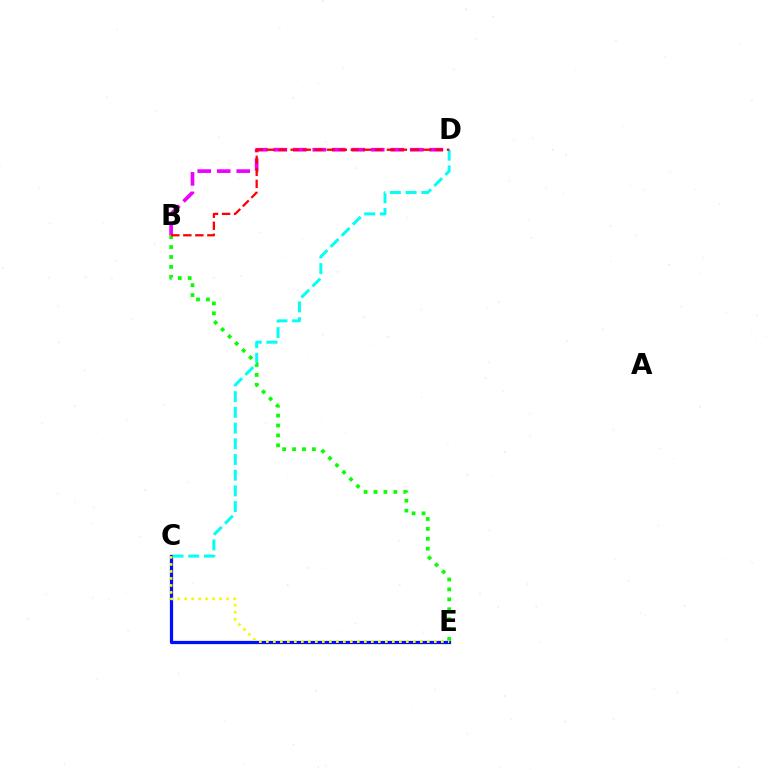{('C', 'E'): [{'color': '#0010ff', 'line_style': 'solid', 'thickness': 2.33}, {'color': '#fcf500', 'line_style': 'dotted', 'thickness': 1.9}], ('C', 'D'): [{'color': '#00fff6', 'line_style': 'dashed', 'thickness': 2.13}], ('B', 'D'): [{'color': '#ee00ff', 'line_style': 'dashed', 'thickness': 2.65}, {'color': '#ff0000', 'line_style': 'dashed', 'thickness': 1.63}], ('B', 'E'): [{'color': '#08ff00', 'line_style': 'dotted', 'thickness': 2.69}]}